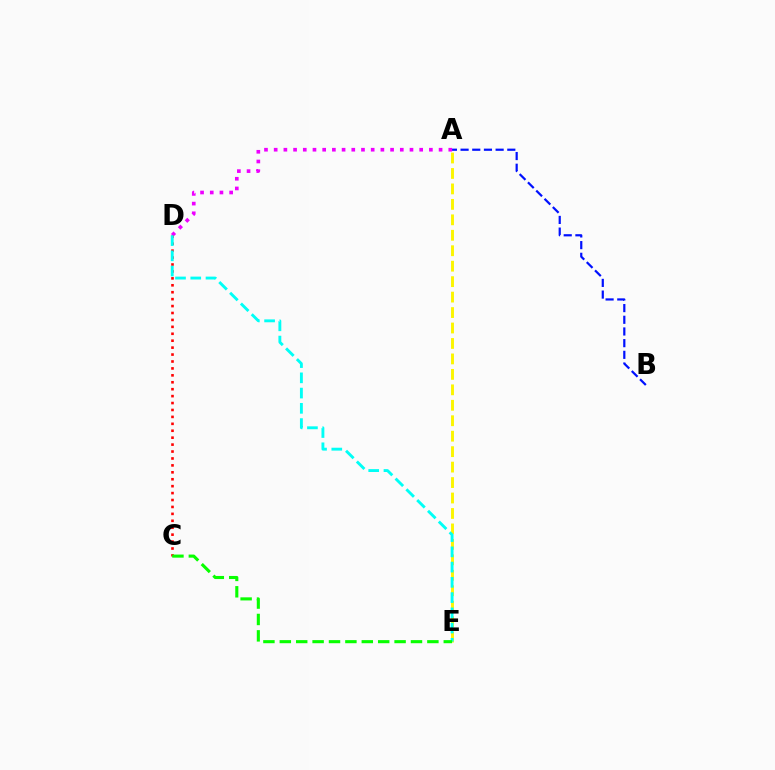{('A', 'D'): [{'color': '#ee00ff', 'line_style': 'dotted', 'thickness': 2.64}], ('C', 'D'): [{'color': '#ff0000', 'line_style': 'dotted', 'thickness': 1.88}], ('A', 'B'): [{'color': '#0010ff', 'line_style': 'dashed', 'thickness': 1.59}], ('A', 'E'): [{'color': '#fcf500', 'line_style': 'dashed', 'thickness': 2.1}], ('D', 'E'): [{'color': '#00fff6', 'line_style': 'dashed', 'thickness': 2.07}], ('C', 'E'): [{'color': '#08ff00', 'line_style': 'dashed', 'thickness': 2.23}]}